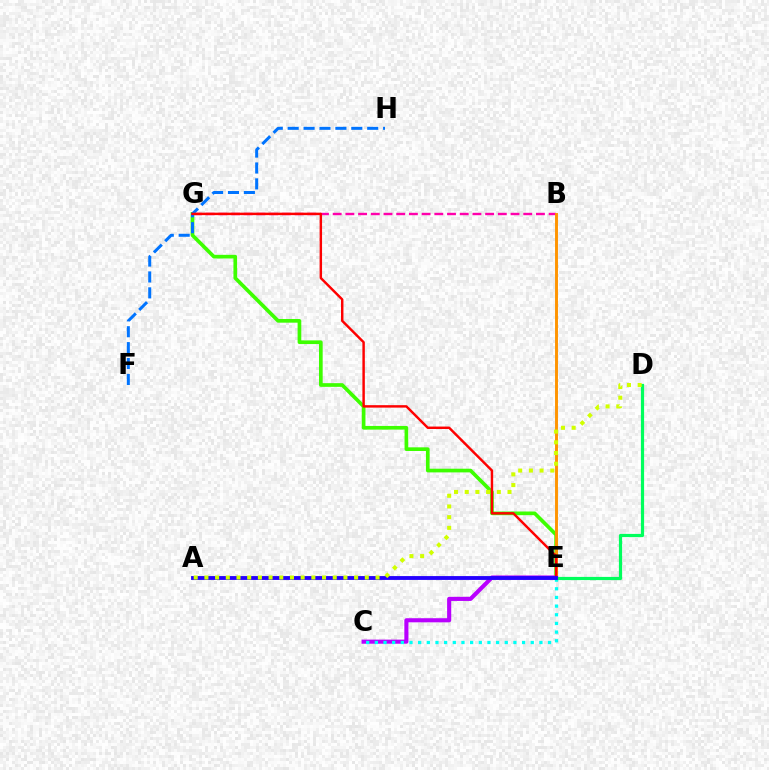{('E', 'G'): [{'color': '#3dff00', 'line_style': 'solid', 'thickness': 2.65}, {'color': '#ff0000', 'line_style': 'solid', 'thickness': 1.76}], ('C', 'E'): [{'color': '#b900ff', 'line_style': 'solid', 'thickness': 2.96}, {'color': '#00fff6', 'line_style': 'dotted', 'thickness': 2.35}], ('B', 'G'): [{'color': '#ff00ac', 'line_style': 'dashed', 'thickness': 1.73}], ('B', 'E'): [{'color': '#ff9400', 'line_style': 'solid', 'thickness': 2.1}], ('F', 'H'): [{'color': '#0074ff', 'line_style': 'dashed', 'thickness': 2.16}], ('D', 'E'): [{'color': '#00ff5c', 'line_style': 'solid', 'thickness': 2.3}], ('A', 'E'): [{'color': '#2500ff', 'line_style': 'solid', 'thickness': 2.77}], ('A', 'D'): [{'color': '#d1ff00', 'line_style': 'dotted', 'thickness': 2.91}]}